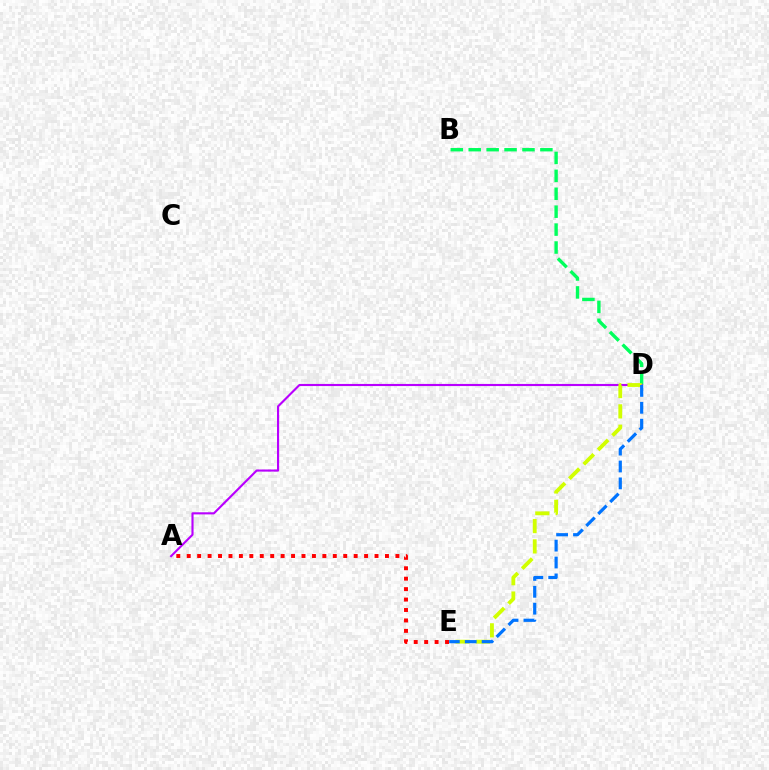{('B', 'D'): [{'color': '#00ff5c', 'line_style': 'dashed', 'thickness': 2.43}], ('A', 'D'): [{'color': '#b900ff', 'line_style': 'solid', 'thickness': 1.53}], ('D', 'E'): [{'color': '#d1ff00', 'line_style': 'dashed', 'thickness': 2.76}, {'color': '#0074ff', 'line_style': 'dashed', 'thickness': 2.29}], ('A', 'E'): [{'color': '#ff0000', 'line_style': 'dotted', 'thickness': 2.83}]}